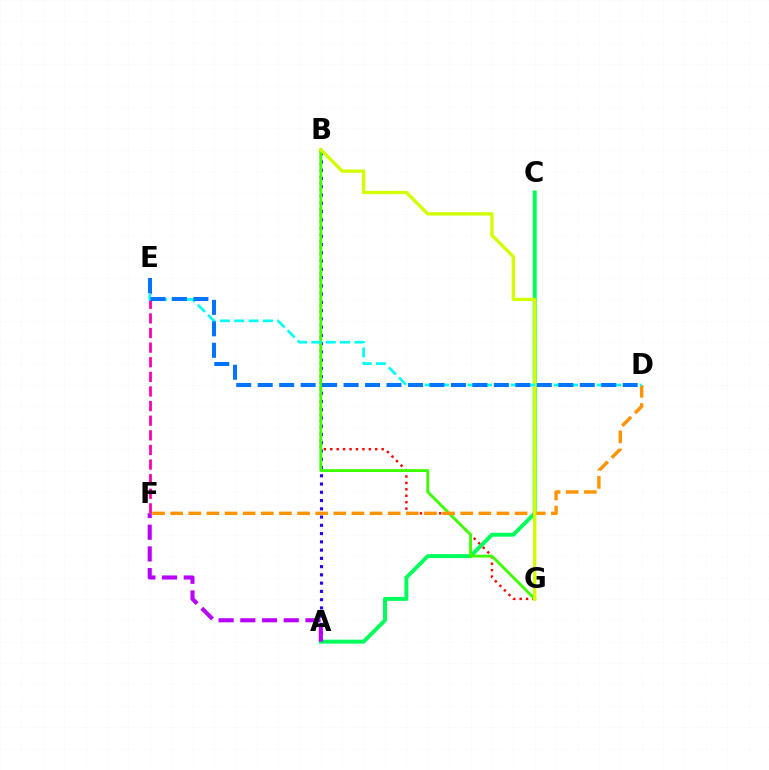{('A', 'B'): [{'color': '#2500ff', 'line_style': 'dotted', 'thickness': 2.24}], ('B', 'G'): [{'color': '#ff0000', 'line_style': 'dotted', 'thickness': 1.74}, {'color': '#3dff00', 'line_style': 'solid', 'thickness': 2.06}, {'color': '#d1ff00', 'line_style': 'solid', 'thickness': 2.41}], ('A', 'C'): [{'color': '#00ff5c', 'line_style': 'solid', 'thickness': 2.85}], ('E', 'F'): [{'color': '#ff00ac', 'line_style': 'dashed', 'thickness': 1.99}], ('D', 'F'): [{'color': '#ff9400', 'line_style': 'dashed', 'thickness': 2.46}], ('A', 'F'): [{'color': '#b900ff', 'line_style': 'dashed', 'thickness': 2.95}], ('D', 'E'): [{'color': '#00fff6', 'line_style': 'dashed', 'thickness': 1.95}, {'color': '#0074ff', 'line_style': 'dashed', 'thickness': 2.92}]}